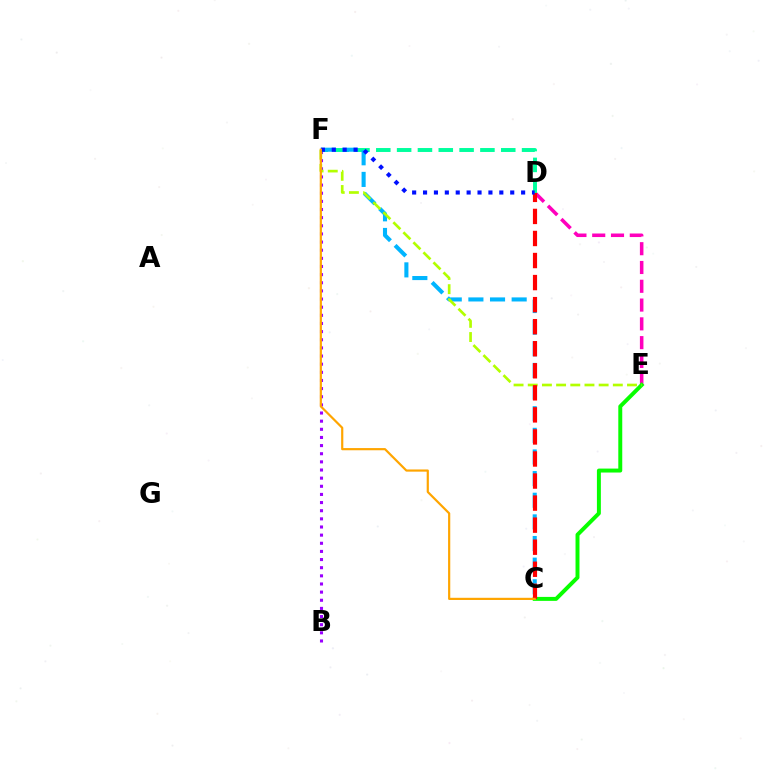{('D', 'E'): [{'color': '#ff00bd', 'line_style': 'dashed', 'thickness': 2.55}], ('B', 'F'): [{'color': '#9b00ff', 'line_style': 'dotted', 'thickness': 2.21}], ('D', 'F'): [{'color': '#00ff9d', 'line_style': 'dashed', 'thickness': 2.83}, {'color': '#0010ff', 'line_style': 'dotted', 'thickness': 2.96}], ('C', 'E'): [{'color': '#08ff00', 'line_style': 'solid', 'thickness': 2.85}], ('C', 'F'): [{'color': '#00b5ff', 'line_style': 'dashed', 'thickness': 2.94}, {'color': '#ffa500', 'line_style': 'solid', 'thickness': 1.58}], ('E', 'F'): [{'color': '#b3ff00', 'line_style': 'dashed', 'thickness': 1.93}], ('C', 'D'): [{'color': '#ff0000', 'line_style': 'dashed', 'thickness': 3.0}]}